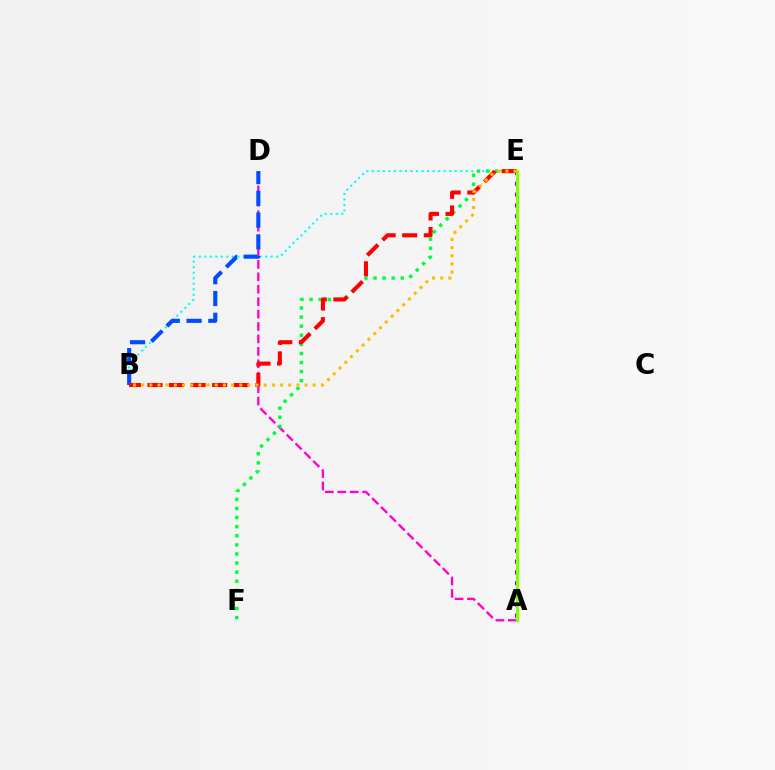{('A', 'D'): [{'color': '#ff00cf', 'line_style': 'dashed', 'thickness': 1.69}], ('A', 'E'): [{'color': '#7200ff', 'line_style': 'dotted', 'thickness': 2.93}, {'color': '#84ff00', 'line_style': 'solid', 'thickness': 2.24}], ('B', 'E'): [{'color': '#00fff6', 'line_style': 'dotted', 'thickness': 1.5}, {'color': '#ff0000', 'line_style': 'dashed', 'thickness': 2.93}, {'color': '#ffbd00', 'line_style': 'dotted', 'thickness': 2.22}], ('E', 'F'): [{'color': '#00ff39', 'line_style': 'dotted', 'thickness': 2.47}], ('B', 'D'): [{'color': '#004bff', 'line_style': 'dashed', 'thickness': 2.96}]}